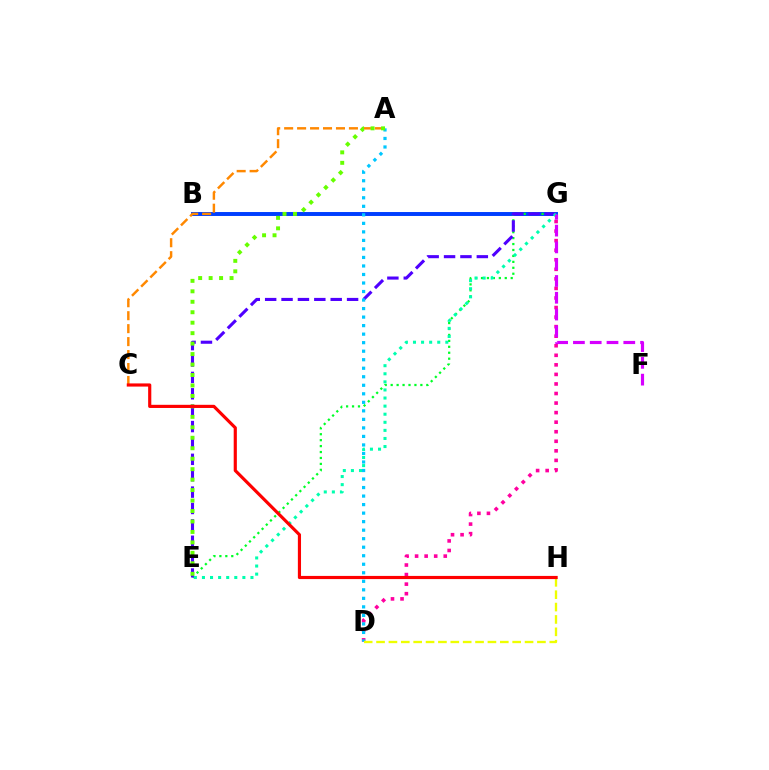{('B', 'G'): [{'color': '#003fff', 'line_style': 'solid', 'thickness': 2.83}], ('D', 'G'): [{'color': '#ff00a0', 'line_style': 'dotted', 'thickness': 2.6}], ('E', 'G'): [{'color': '#00ff27', 'line_style': 'dotted', 'thickness': 1.61}, {'color': '#4f00ff', 'line_style': 'dashed', 'thickness': 2.23}, {'color': '#00ffaf', 'line_style': 'dotted', 'thickness': 2.2}], ('A', 'C'): [{'color': '#ff8800', 'line_style': 'dashed', 'thickness': 1.76}], ('A', 'D'): [{'color': '#00c7ff', 'line_style': 'dotted', 'thickness': 2.32}], ('F', 'G'): [{'color': '#d600ff', 'line_style': 'dashed', 'thickness': 2.28}], ('A', 'E'): [{'color': '#66ff00', 'line_style': 'dotted', 'thickness': 2.84}], ('D', 'H'): [{'color': '#eeff00', 'line_style': 'dashed', 'thickness': 1.68}], ('C', 'H'): [{'color': '#ff0000', 'line_style': 'solid', 'thickness': 2.28}]}